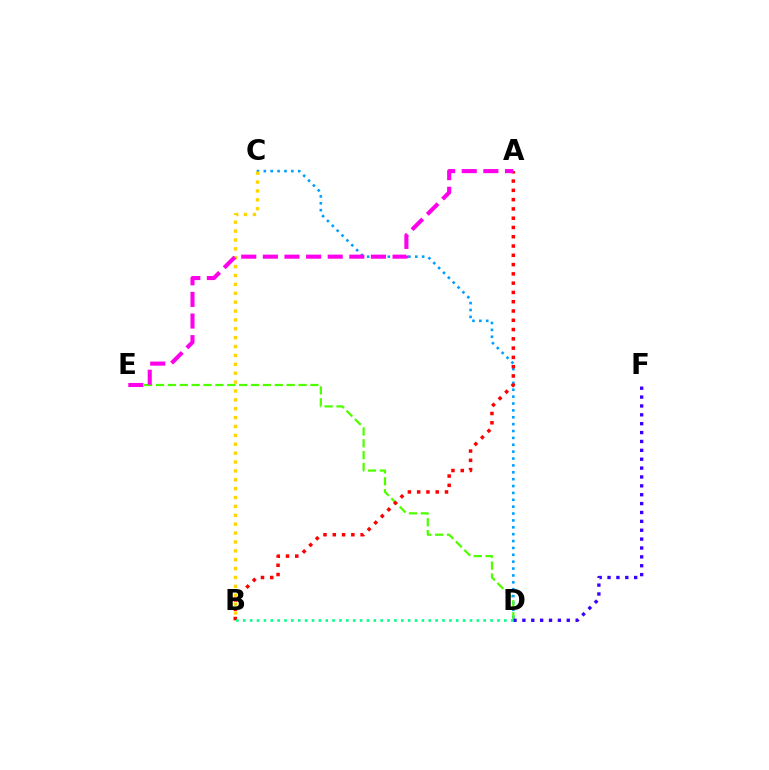{('C', 'D'): [{'color': '#009eff', 'line_style': 'dotted', 'thickness': 1.87}], ('D', 'E'): [{'color': '#4fff00', 'line_style': 'dashed', 'thickness': 1.61}], ('B', 'C'): [{'color': '#ffd500', 'line_style': 'dotted', 'thickness': 2.41}], ('A', 'B'): [{'color': '#ff0000', 'line_style': 'dotted', 'thickness': 2.52}], ('A', 'E'): [{'color': '#ff00ed', 'line_style': 'dashed', 'thickness': 2.94}], ('D', 'F'): [{'color': '#3700ff', 'line_style': 'dotted', 'thickness': 2.41}], ('B', 'D'): [{'color': '#00ff86', 'line_style': 'dotted', 'thickness': 1.87}]}